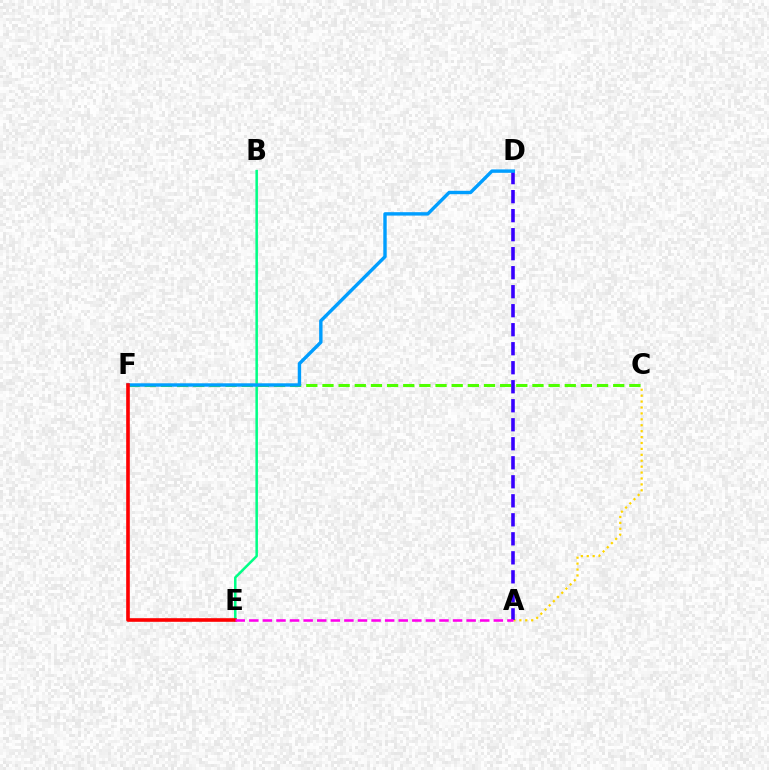{('C', 'F'): [{'color': '#4fff00', 'line_style': 'dashed', 'thickness': 2.19}], ('A', 'C'): [{'color': '#ffd500', 'line_style': 'dotted', 'thickness': 1.61}], ('B', 'E'): [{'color': '#00ff86', 'line_style': 'solid', 'thickness': 1.81}], ('A', 'D'): [{'color': '#3700ff', 'line_style': 'dashed', 'thickness': 2.58}], ('D', 'F'): [{'color': '#009eff', 'line_style': 'solid', 'thickness': 2.45}], ('E', 'F'): [{'color': '#ff0000', 'line_style': 'solid', 'thickness': 2.61}], ('A', 'E'): [{'color': '#ff00ed', 'line_style': 'dashed', 'thickness': 1.85}]}